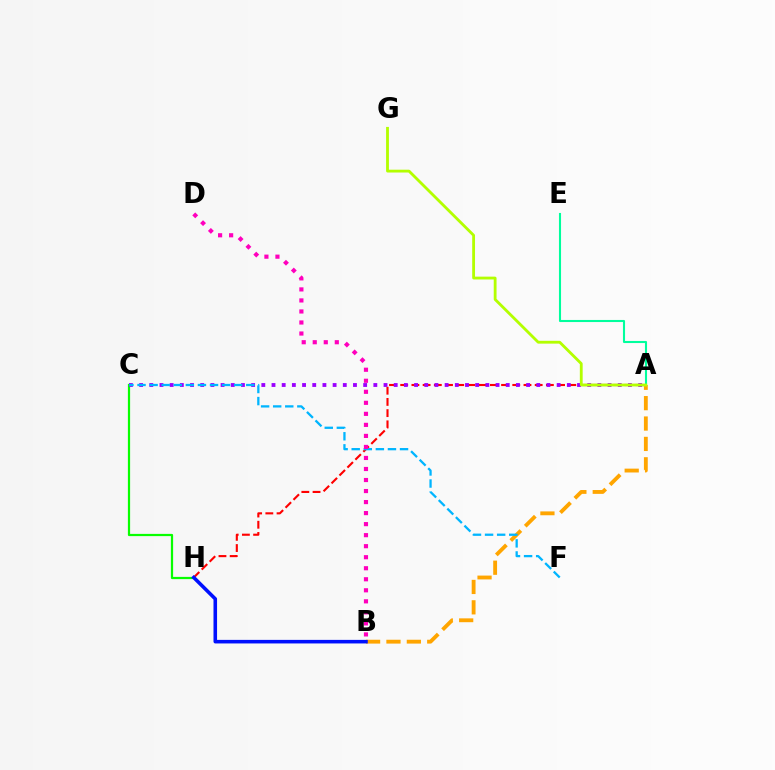{('A', 'B'): [{'color': '#ffa500', 'line_style': 'dashed', 'thickness': 2.77}], ('A', 'H'): [{'color': '#ff0000', 'line_style': 'dashed', 'thickness': 1.52}], ('C', 'H'): [{'color': '#08ff00', 'line_style': 'solid', 'thickness': 1.61}], ('A', 'C'): [{'color': '#9b00ff', 'line_style': 'dotted', 'thickness': 2.77}], ('C', 'F'): [{'color': '#00b5ff', 'line_style': 'dashed', 'thickness': 1.64}], ('A', 'E'): [{'color': '#00ff9d', 'line_style': 'solid', 'thickness': 1.51}], ('B', 'H'): [{'color': '#0010ff', 'line_style': 'solid', 'thickness': 2.57}], ('B', 'D'): [{'color': '#ff00bd', 'line_style': 'dotted', 'thickness': 3.0}], ('A', 'G'): [{'color': '#b3ff00', 'line_style': 'solid', 'thickness': 2.03}]}